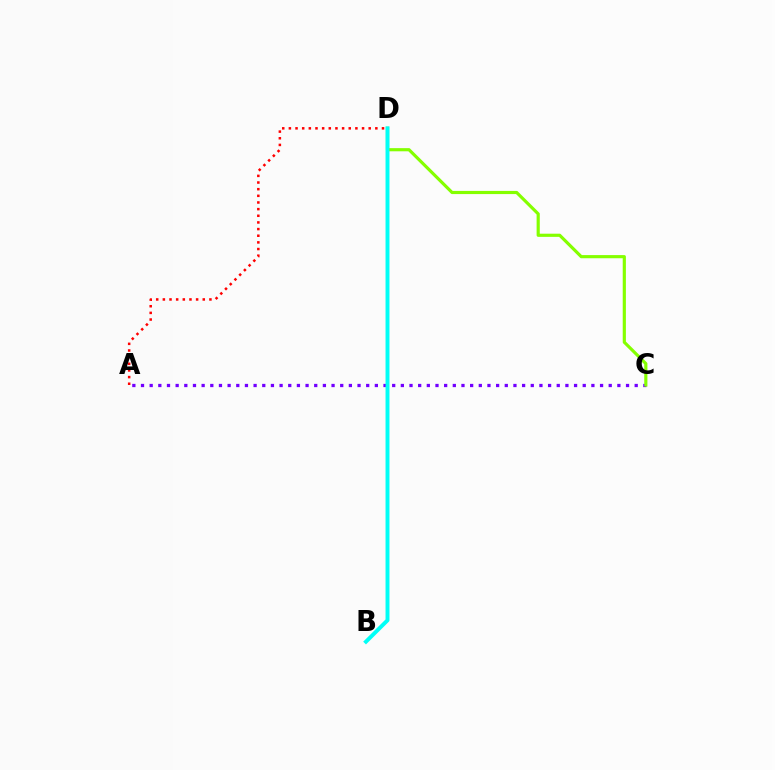{('A', 'D'): [{'color': '#ff0000', 'line_style': 'dotted', 'thickness': 1.81}], ('A', 'C'): [{'color': '#7200ff', 'line_style': 'dotted', 'thickness': 2.35}], ('C', 'D'): [{'color': '#84ff00', 'line_style': 'solid', 'thickness': 2.28}], ('B', 'D'): [{'color': '#00fff6', 'line_style': 'solid', 'thickness': 2.83}]}